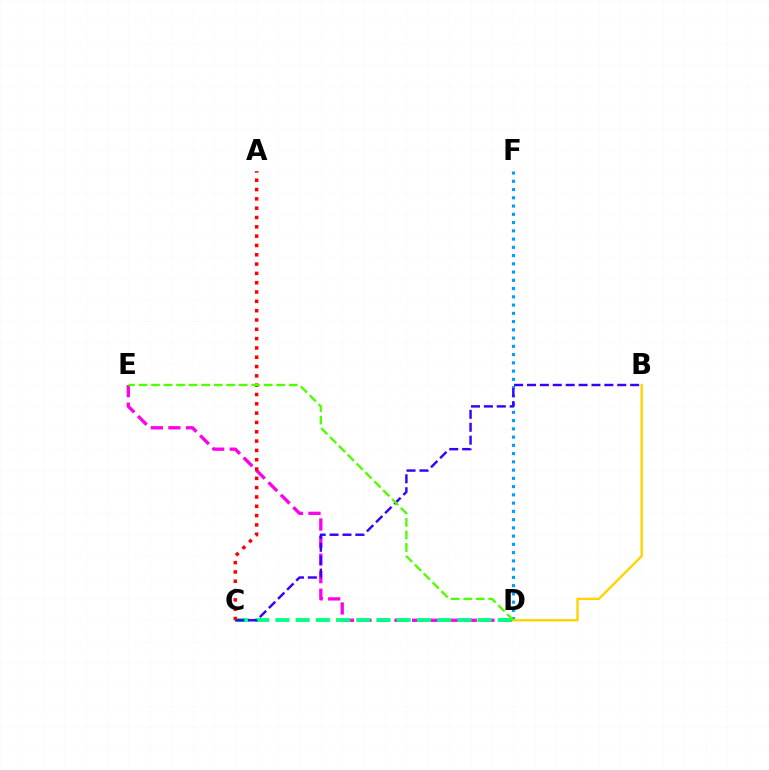{('D', 'F'): [{'color': '#009eff', 'line_style': 'dotted', 'thickness': 2.24}], ('D', 'E'): [{'color': '#ff00ed', 'line_style': 'dashed', 'thickness': 2.38}, {'color': '#4fff00', 'line_style': 'dashed', 'thickness': 1.7}], ('C', 'D'): [{'color': '#00ff86', 'line_style': 'dashed', 'thickness': 2.75}], ('B', 'C'): [{'color': '#3700ff', 'line_style': 'dashed', 'thickness': 1.75}], ('B', 'D'): [{'color': '#ffd500', 'line_style': 'solid', 'thickness': 1.73}], ('A', 'C'): [{'color': '#ff0000', 'line_style': 'dotted', 'thickness': 2.53}]}